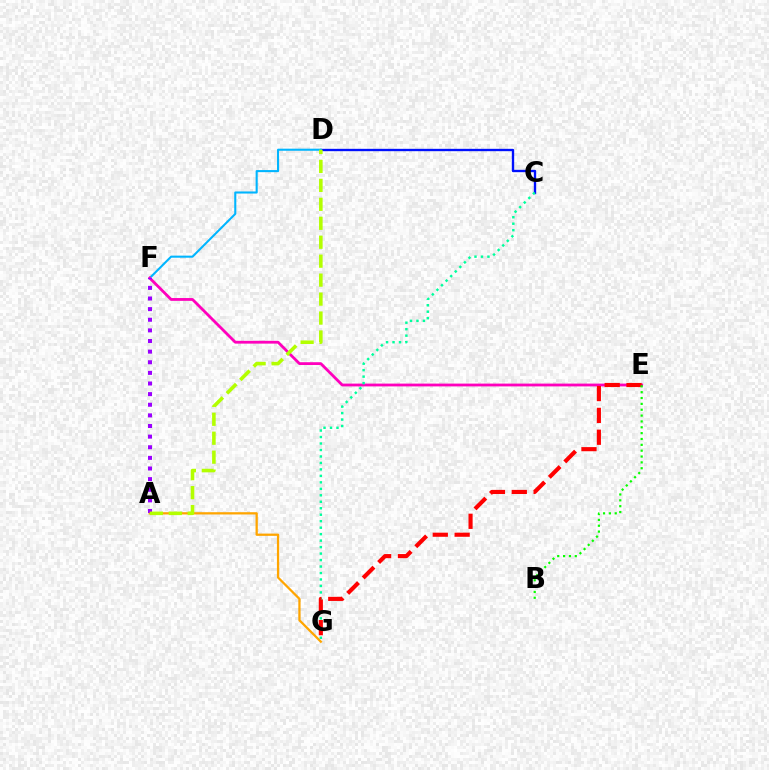{('C', 'D'): [{'color': '#0010ff', 'line_style': 'solid', 'thickness': 1.69}], ('D', 'F'): [{'color': '#00b5ff', 'line_style': 'solid', 'thickness': 1.5}], ('E', 'F'): [{'color': '#ff00bd', 'line_style': 'solid', 'thickness': 2.02}], ('A', 'G'): [{'color': '#ffa500', 'line_style': 'solid', 'thickness': 1.63}], ('A', 'F'): [{'color': '#9b00ff', 'line_style': 'dotted', 'thickness': 2.89}], ('C', 'G'): [{'color': '#00ff9d', 'line_style': 'dotted', 'thickness': 1.76}], ('E', 'G'): [{'color': '#ff0000', 'line_style': 'dashed', 'thickness': 2.97}], ('A', 'D'): [{'color': '#b3ff00', 'line_style': 'dashed', 'thickness': 2.57}], ('B', 'E'): [{'color': '#08ff00', 'line_style': 'dotted', 'thickness': 1.59}]}